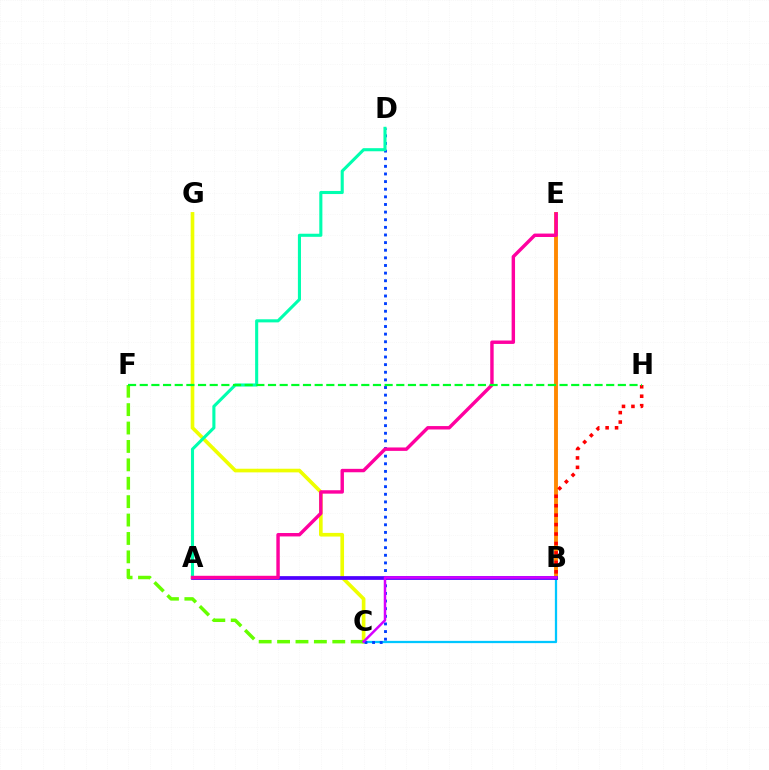{('C', 'G'): [{'color': '#eeff00', 'line_style': 'solid', 'thickness': 2.63}], ('B', 'E'): [{'color': '#ff8800', 'line_style': 'solid', 'thickness': 2.79}], ('B', 'C'): [{'color': '#00c7ff', 'line_style': 'solid', 'thickness': 1.63}, {'color': '#d600ff', 'line_style': 'solid', 'thickness': 1.8}], ('C', 'D'): [{'color': '#003fff', 'line_style': 'dotted', 'thickness': 2.07}], ('A', 'B'): [{'color': '#4f00ff', 'line_style': 'solid', 'thickness': 2.69}], ('A', 'D'): [{'color': '#00ffaf', 'line_style': 'solid', 'thickness': 2.22}], ('B', 'H'): [{'color': '#ff0000', 'line_style': 'dotted', 'thickness': 2.57}], ('C', 'F'): [{'color': '#66ff00', 'line_style': 'dashed', 'thickness': 2.5}], ('A', 'E'): [{'color': '#ff00a0', 'line_style': 'solid', 'thickness': 2.46}], ('F', 'H'): [{'color': '#00ff27', 'line_style': 'dashed', 'thickness': 1.58}]}